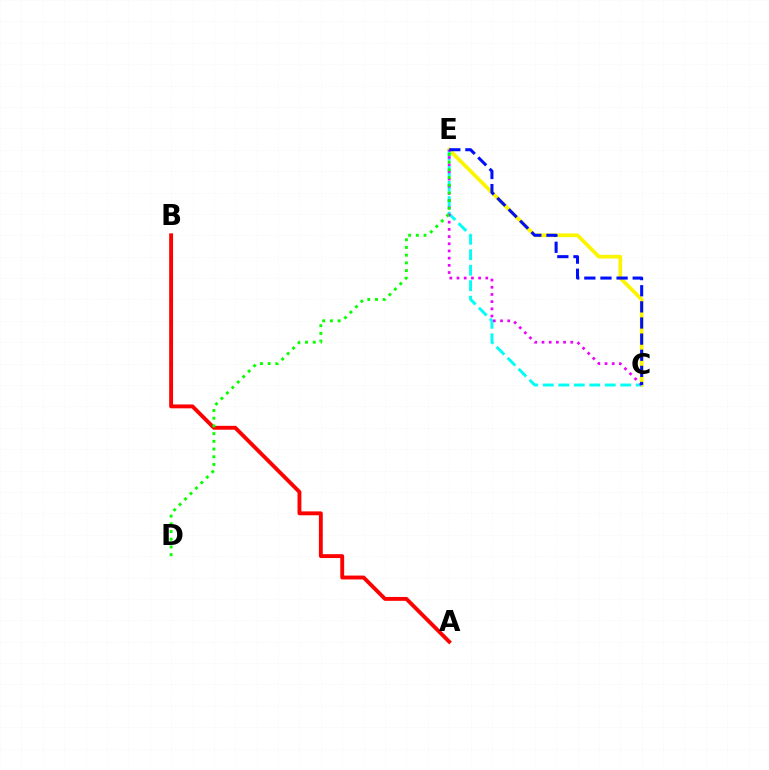{('A', 'B'): [{'color': '#ff0000', 'line_style': 'solid', 'thickness': 2.79}], ('C', 'E'): [{'color': '#fcf500', 'line_style': 'solid', 'thickness': 2.66}, {'color': '#00fff6', 'line_style': 'dashed', 'thickness': 2.1}, {'color': '#ee00ff', 'line_style': 'dotted', 'thickness': 1.95}, {'color': '#0010ff', 'line_style': 'dashed', 'thickness': 2.19}], ('D', 'E'): [{'color': '#08ff00', 'line_style': 'dotted', 'thickness': 2.09}]}